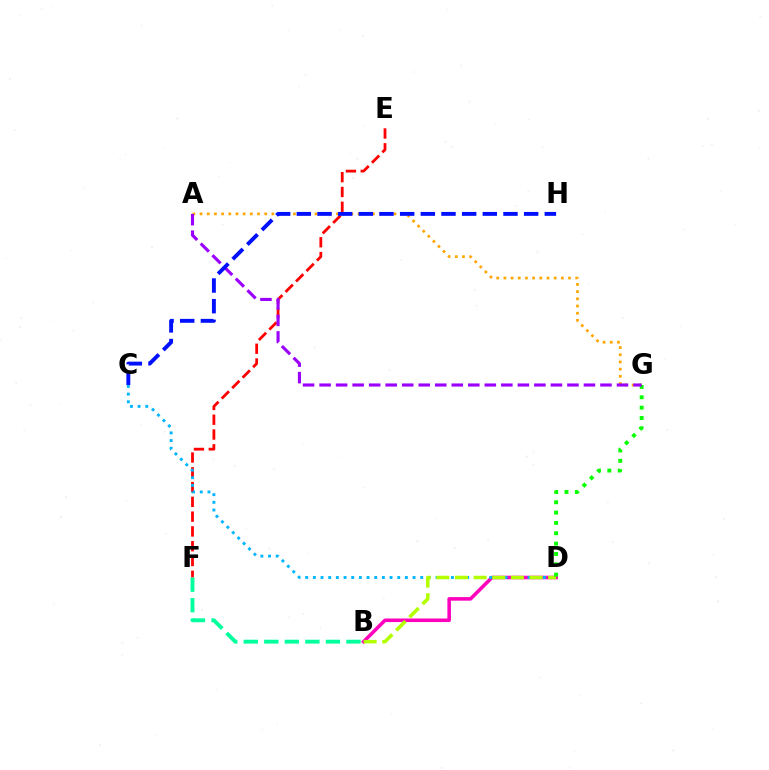{('B', 'D'): [{'color': '#ff00bd', 'line_style': 'solid', 'thickness': 2.56}, {'color': '#b3ff00', 'line_style': 'dashed', 'thickness': 2.53}], ('E', 'F'): [{'color': '#ff0000', 'line_style': 'dashed', 'thickness': 2.01}], ('A', 'G'): [{'color': '#ffa500', 'line_style': 'dotted', 'thickness': 1.95}, {'color': '#9b00ff', 'line_style': 'dashed', 'thickness': 2.24}], ('C', 'D'): [{'color': '#00b5ff', 'line_style': 'dotted', 'thickness': 2.08}], ('B', 'F'): [{'color': '#00ff9d', 'line_style': 'dashed', 'thickness': 2.79}], ('D', 'G'): [{'color': '#08ff00', 'line_style': 'dotted', 'thickness': 2.81}], ('C', 'H'): [{'color': '#0010ff', 'line_style': 'dashed', 'thickness': 2.81}]}